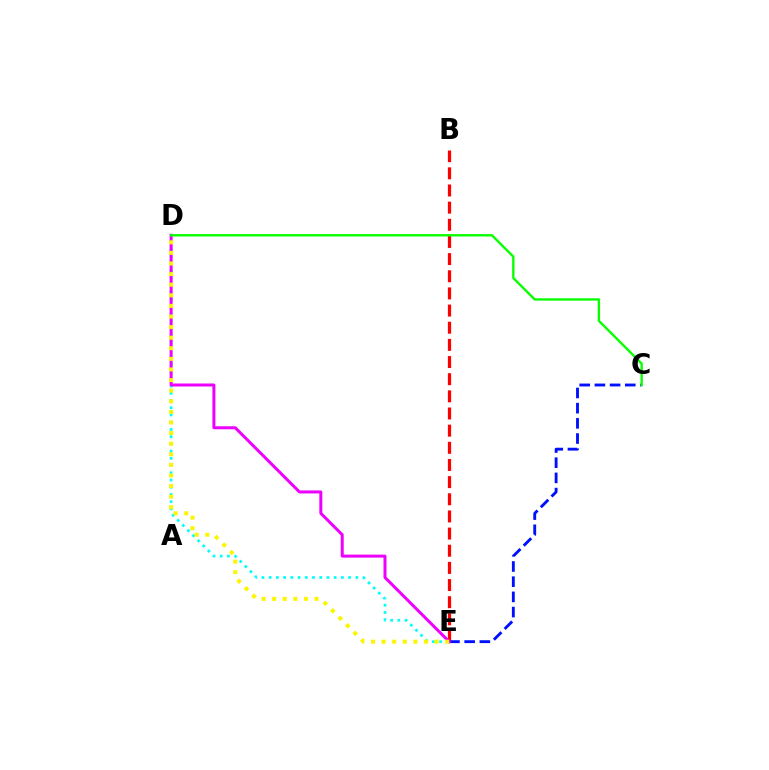{('B', 'E'): [{'color': '#ff0000', 'line_style': 'dashed', 'thickness': 2.33}], ('C', 'E'): [{'color': '#0010ff', 'line_style': 'dashed', 'thickness': 2.06}], ('D', 'E'): [{'color': '#00fff6', 'line_style': 'dotted', 'thickness': 1.96}, {'color': '#ee00ff', 'line_style': 'solid', 'thickness': 2.16}, {'color': '#fcf500', 'line_style': 'dotted', 'thickness': 2.88}], ('C', 'D'): [{'color': '#08ff00', 'line_style': 'solid', 'thickness': 1.7}]}